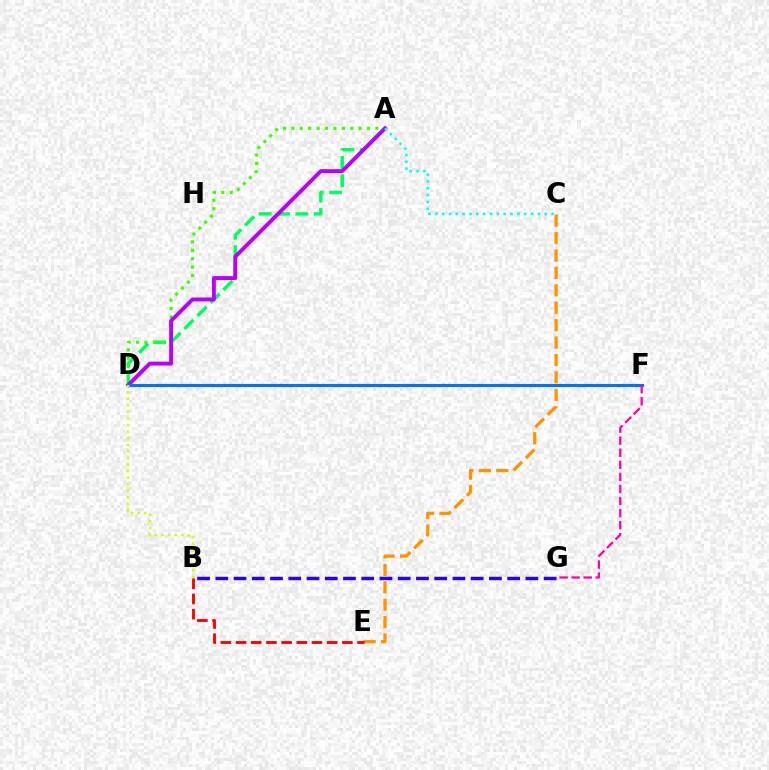{('A', 'D'): [{'color': '#00ff5c', 'line_style': 'dashed', 'thickness': 2.5}, {'color': '#3dff00', 'line_style': 'dotted', 'thickness': 2.28}, {'color': '#b900ff', 'line_style': 'solid', 'thickness': 2.81}], ('B', 'G'): [{'color': '#2500ff', 'line_style': 'dashed', 'thickness': 2.48}], ('D', 'F'): [{'color': '#0074ff', 'line_style': 'solid', 'thickness': 2.21}], ('A', 'C'): [{'color': '#00fff6', 'line_style': 'dotted', 'thickness': 1.86}], ('B', 'D'): [{'color': '#d1ff00', 'line_style': 'dotted', 'thickness': 1.78}], ('F', 'G'): [{'color': '#ff00ac', 'line_style': 'dashed', 'thickness': 1.64}], ('C', 'E'): [{'color': '#ff9400', 'line_style': 'dashed', 'thickness': 2.37}], ('B', 'E'): [{'color': '#ff0000', 'line_style': 'dashed', 'thickness': 2.06}]}